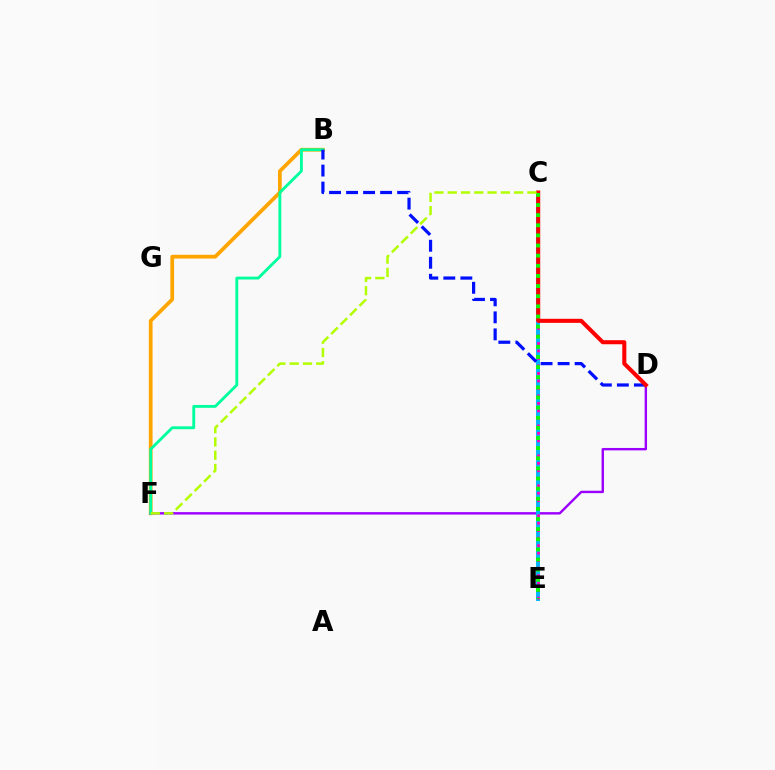{('B', 'F'): [{'color': '#ffa500', 'line_style': 'solid', 'thickness': 2.69}, {'color': '#00ff9d', 'line_style': 'solid', 'thickness': 2.05}], ('D', 'F'): [{'color': '#9b00ff', 'line_style': 'solid', 'thickness': 1.74}], ('C', 'E'): [{'color': '#00b5ff', 'line_style': 'solid', 'thickness': 2.82}, {'color': '#ff00bd', 'line_style': 'dotted', 'thickness': 2.03}, {'color': '#08ff00', 'line_style': 'dotted', 'thickness': 2.75}], ('B', 'D'): [{'color': '#0010ff', 'line_style': 'dashed', 'thickness': 2.31}], ('C', 'D'): [{'color': '#ff0000', 'line_style': 'solid', 'thickness': 2.92}], ('C', 'F'): [{'color': '#b3ff00', 'line_style': 'dashed', 'thickness': 1.8}]}